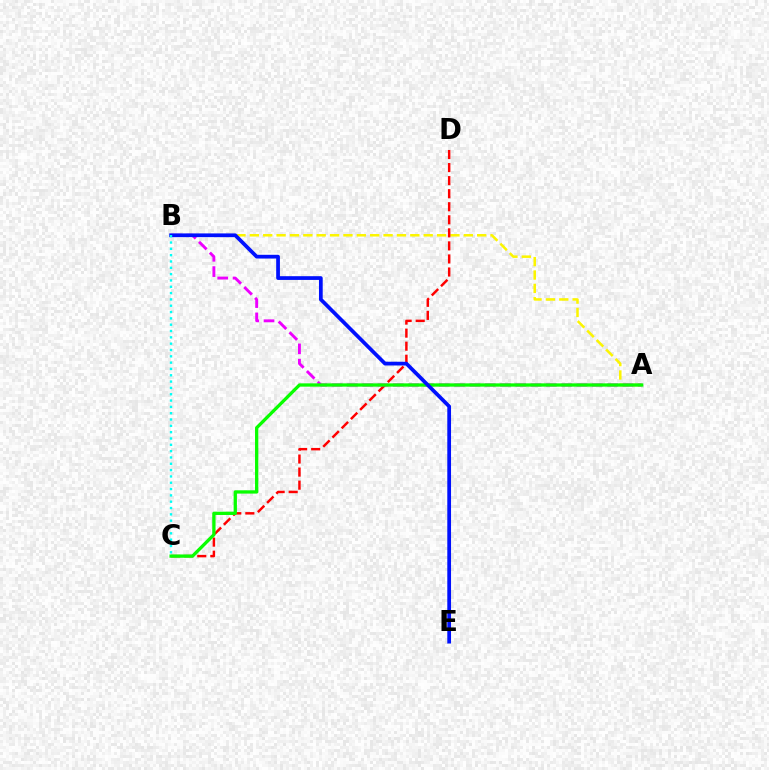{('A', 'B'): [{'color': '#fcf500', 'line_style': 'dashed', 'thickness': 1.82}, {'color': '#ee00ff', 'line_style': 'dashed', 'thickness': 2.08}], ('C', 'D'): [{'color': '#ff0000', 'line_style': 'dashed', 'thickness': 1.77}], ('A', 'C'): [{'color': '#08ff00', 'line_style': 'solid', 'thickness': 2.37}], ('B', 'E'): [{'color': '#0010ff', 'line_style': 'solid', 'thickness': 2.69}], ('B', 'C'): [{'color': '#00fff6', 'line_style': 'dotted', 'thickness': 1.72}]}